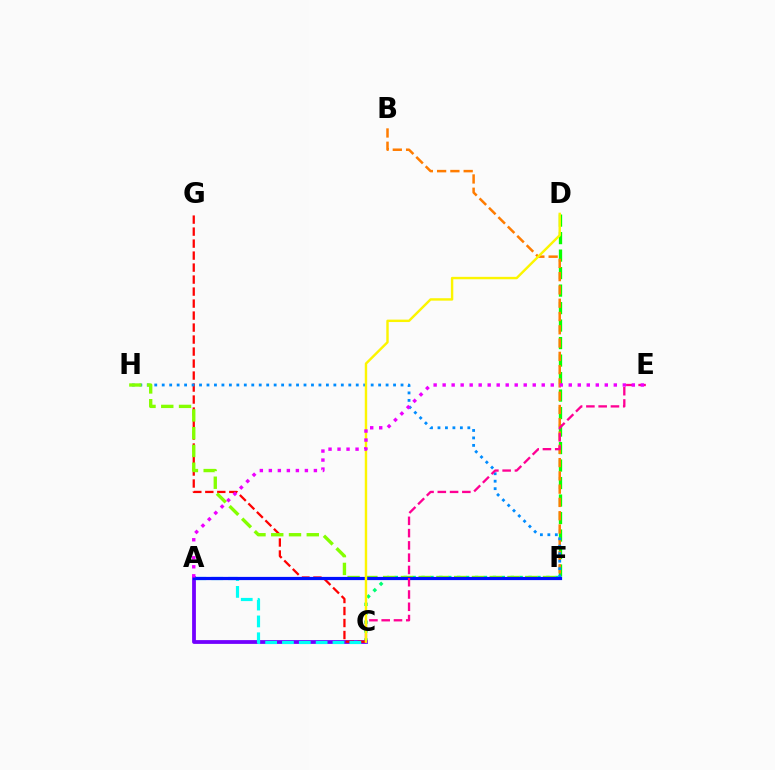{('C', 'F'): [{'color': '#00ff74', 'line_style': 'dotted', 'thickness': 2.42}], ('A', 'C'): [{'color': '#7200ff', 'line_style': 'solid', 'thickness': 2.72}, {'color': '#00fff6', 'line_style': 'dashed', 'thickness': 2.29}], ('C', 'G'): [{'color': '#ff0000', 'line_style': 'dashed', 'thickness': 1.63}], ('D', 'F'): [{'color': '#08ff00', 'line_style': 'dashed', 'thickness': 2.38}], ('B', 'F'): [{'color': '#ff7c00', 'line_style': 'dashed', 'thickness': 1.8}], ('F', 'H'): [{'color': '#008cff', 'line_style': 'dotted', 'thickness': 2.03}, {'color': '#84ff00', 'line_style': 'dashed', 'thickness': 2.41}], ('A', 'F'): [{'color': '#0010ff', 'line_style': 'solid', 'thickness': 2.31}], ('C', 'E'): [{'color': '#ff0094', 'line_style': 'dashed', 'thickness': 1.67}], ('C', 'D'): [{'color': '#fcf500', 'line_style': 'solid', 'thickness': 1.74}], ('A', 'E'): [{'color': '#ee00ff', 'line_style': 'dotted', 'thickness': 2.45}]}